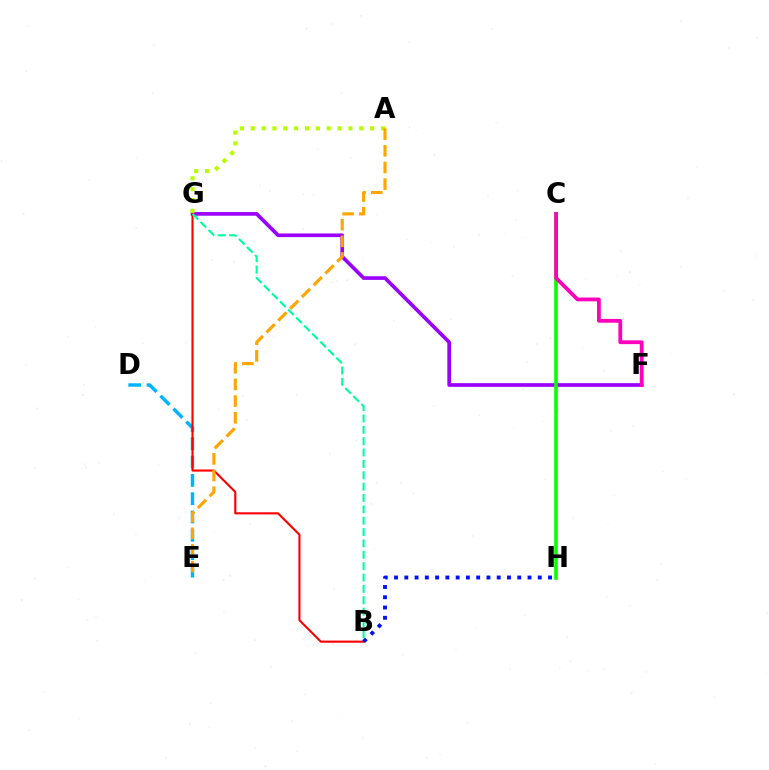{('D', 'E'): [{'color': '#00b5ff', 'line_style': 'dashed', 'thickness': 2.49}], ('F', 'G'): [{'color': '#9b00ff', 'line_style': 'solid', 'thickness': 2.64}], ('C', 'H'): [{'color': '#08ff00', 'line_style': 'solid', 'thickness': 2.61}], ('B', 'G'): [{'color': '#ff0000', 'line_style': 'solid', 'thickness': 1.53}, {'color': '#00ff9d', 'line_style': 'dashed', 'thickness': 1.54}], ('A', 'G'): [{'color': '#b3ff00', 'line_style': 'dotted', 'thickness': 2.95}], ('A', 'E'): [{'color': '#ffa500', 'line_style': 'dashed', 'thickness': 2.26}], ('B', 'H'): [{'color': '#0010ff', 'line_style': 'dotted', 'thickness': 2.79}], ('C', 'F'): [{'color': '#ff00bd', 'line_style': 'solid', 'thickness': 2.73}]}